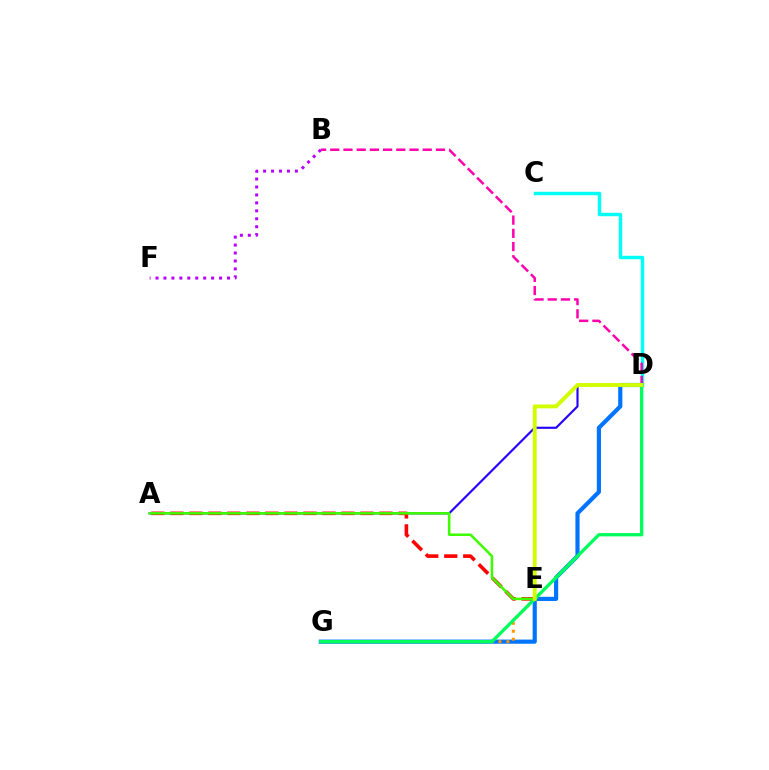{('A', 'D'): [{'color': '#2500ff', 'line_style': 'solid', 'thickness': 1.54}], ('C', 'D'): [{'color': '#00fff6', 'line_style': 'solid', 'thickness': 2.48}], ('D', 'G'): [{'color': '#0074ff', 'line_style': 'solid', 'thickness': 2.99}, {'color': '#00ff5c', 'line_style': 'solid', 'thickness': 2.38}], ('E', 'G'): [{'color': '#ff9400', 'line_style': 'dotted', 'thickness': 2.16}], ('B', 'D'): [{'color': '#ff00ac', 'line_style': 'dashed', 'thickness': 1.79}], ('A', 'E'): [{'color': '#ff0000', 'line_style': 'dashed', 'thickness': 2.58}, {'color': '#3dff00', 'line_style': 'solid', 'thickness': 1.82}], ('B', 'F'): [{'color': '#b900ff', 'line_style': 'dotted', 'thickness': 2.16}], ('D', 'E'): [{'color': '#d1ff00', 'line_style': 'solid', 'thickness': 2.8}]}